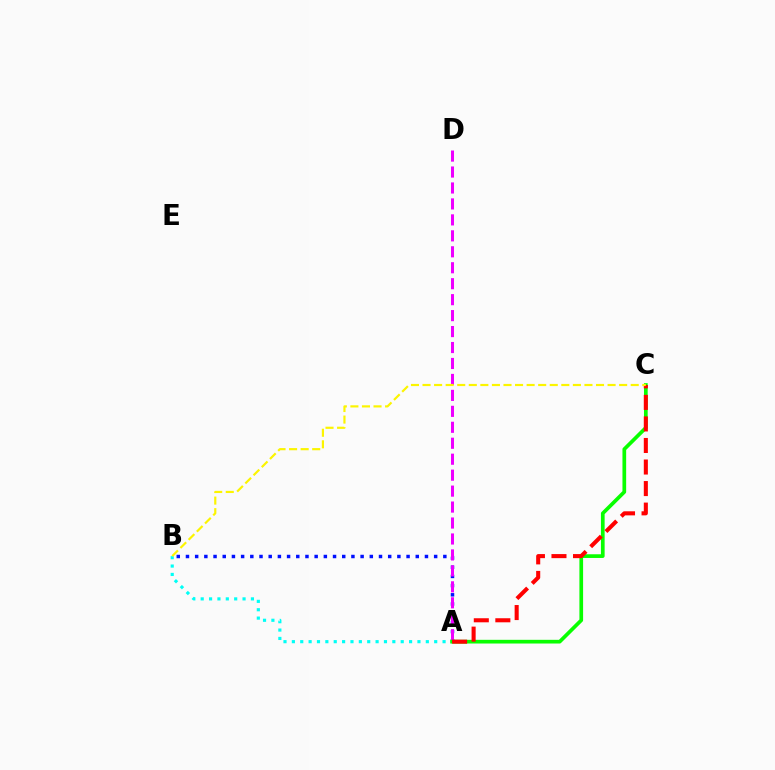{('A', 'B'): [{'color': '#0010ff', 'line_style': 'dotted', 'thickness': 2.5}, {'color': '#00fff6', 'line_style': 'dotted', 'thickness': 2.27}], ('A', 'D'): [{'color': '#ee00ff', 'line_style': 'dashed', 'thickness': 2.17}], ('A', 'C'): [{'color': '#08ff00', 'line_style': 'solid', 'thickness': 2.66}, {'color': '#ff0000', 'line_style': 'dashed', 'thickness': 2.93}], ('B', 'C'): [{'color': '#fcf500', 'line_style': 'dashed', 'thickness': 1.57}]}